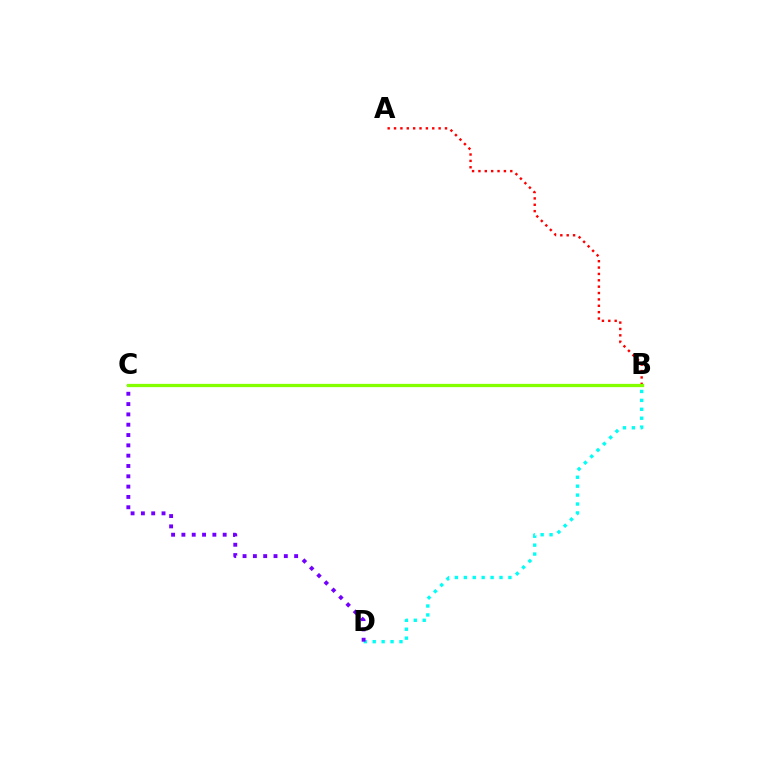{('B', 'D'): [{'color': '#00fff6', 'line_style': 'dotted', 'thickness': 2.42}], ('A', 'B'): [{'color': '#ff0000', 'line_style': 'dotted', 'thickness': 1.73}], ('C', 'D'): [{'color': '#7200ff', 'line_style': 'dotted', 'thickness': 2.8}], ('B', 'C'): [{'color': '#84ff00', 'line_style': 'solid', 'thickness': 2.35}]}